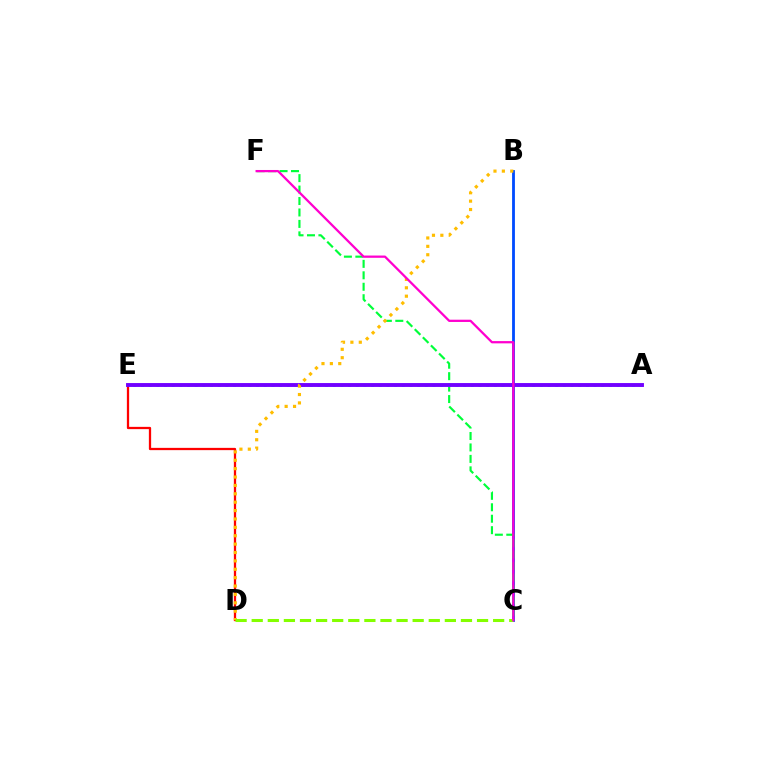{('B', 'C'): [{'color': '#004bff', 'line_style': 'solid', 'thickness': 2.02}], ('D', 'E'): [{'color': '#ff0000', 'line_style': 'solid', 'thickness': 1.64}], ('C', 'F'): [{'color': '#00ff39', 'line_style': 'dashed', 'thickness': 1.56}, {'color': '#ff00cf', 'line_style': 'solid', 'thickness': 1.63}], ('A', 'E'): [{'color': '#00fff6', 'line_style': 'dotted', 'thickness': 2.08}, {'color': '#7200ff', 'line_style': 'solid', 'thickness': 2.8}], ('B', 'D'): [{'color': '#ffbd00', 'line_style': 'dotted', 'thickness': 2.28}], ('C', 'D'): [{'color': '#84ff00', 'line_style': 'dashed', 'thickness': 2.19}]}